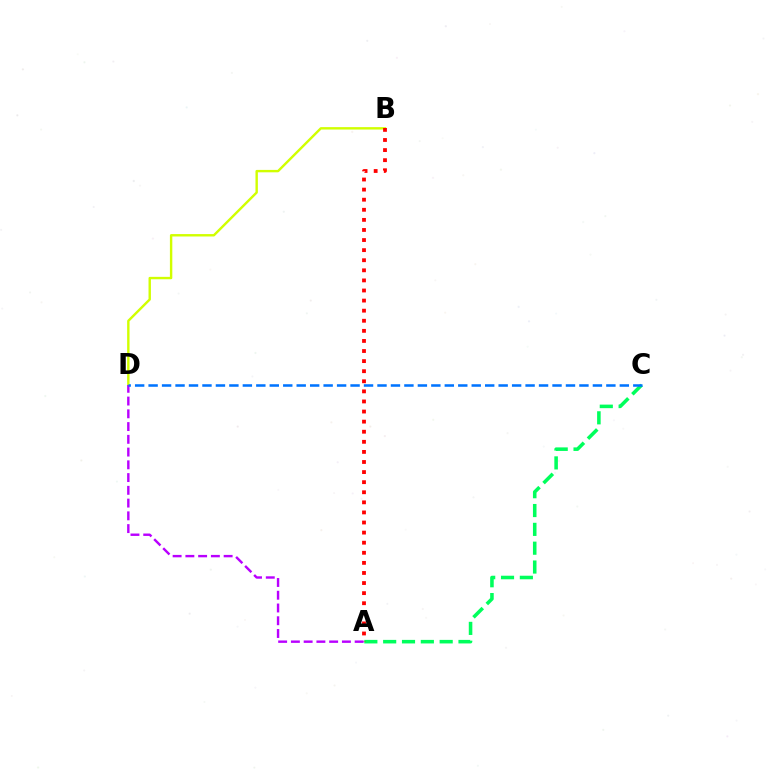{('B', 'D'): [{'color': '#d1ff00', 'line_style': 'solid', 'thickness': 1.73}], ('A', 'C'): [{'color': '#00ff5c', 'line_style': 'dashed', 'thickness': 2.56}], ('A', 'B'): [{'color': '#ff0000', 'line_style': 'dotted', 'thickness': 2.74}], ('A', 'D'): [{'color': '#b900ff', 'line_style': 'dashed', 'thickness': 1.73}], ('C', 'D'): [{'color': '#0074ff', 'line_style': 'dashed', 'thickness': 1.83}]}